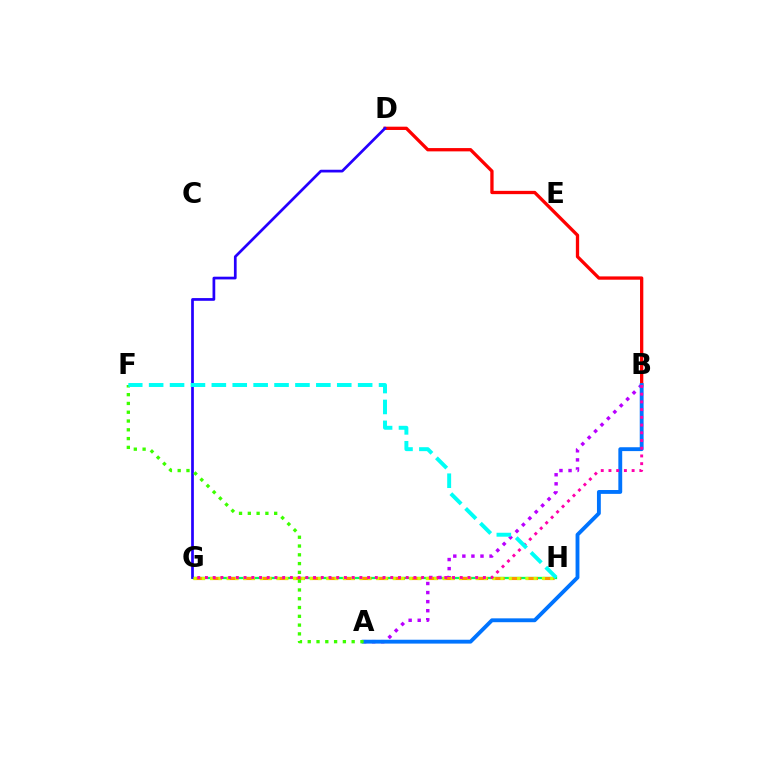{('G', 'H'): [{'color': '#00ff5c', 'line_style': 'solid', 'thickness': 1.65}, {'color': '#ff9400', 'line_style': 'dashed', 'thickness': 2.26}, {'color': '#d1ff00', 'line_style': 'dotted', 'thickness': 2.25}], ('B', 'D'): [{'color': '#ff0000', 'line_style': 'solid', 'thickness': 2.37}], ('A', 'B'): [{'color': '#b900ff', 'line_style': 'dotted', 'thickness': 2.46}, {'color': '#0074ff', 'line_style': 'solid', 'thickness': 2.78}], ('D', 'G'): [{'color': '#2500ff', 'line_style': 'solid', 'thickness': 1.96}], ('B', 'G'): [{'color': '#ff00ac', 'line_style': 'dotted', 'thickness': 2.1}], ('A', 'F'): [{'color': '#3dff00', 'line_style': 'dotted', 'thickness': 2.39}], ('F', 'H'): [{'color': '#00fff6', 'line_style': 'dashed', 'thickness': 2.84}]}